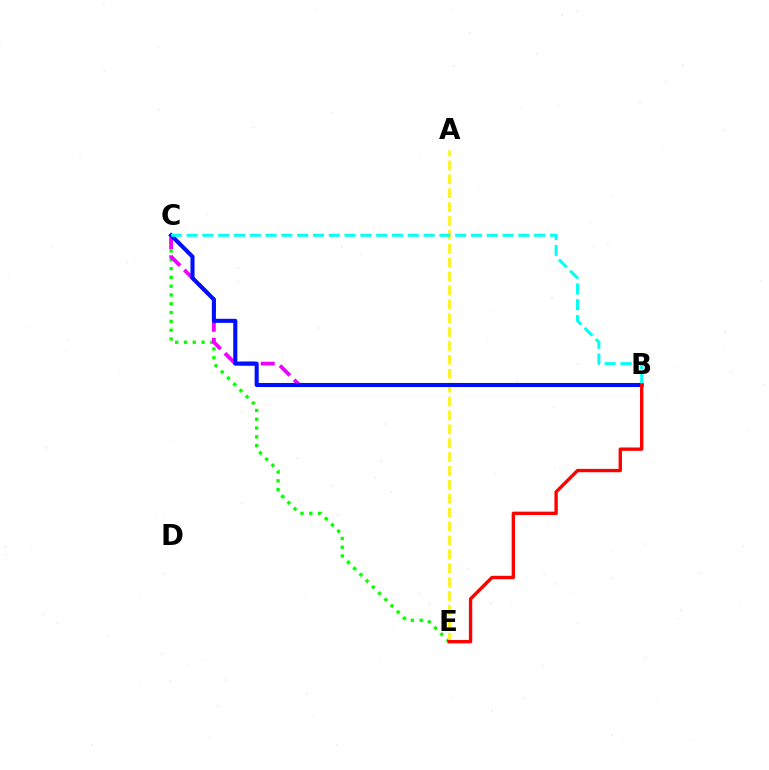{('C', 'E'): [{'color': '#08ff00', 'line_style': 'dotted', 'thickness': 2.39}], ('A', 'E'): [{'color': '#fcf500', 'line_style': 'dashed', 'thickness': 1.89}], ('B', 'C'): [{'color': '#ee00ff', 'line_style': 'dashed', 'thickness': 2.72}, {'color': '#0010ff', 'line_style': 'solid', 'thickness': 2.94}, {'color': '#00fff6', 'line_style': 'dashed', 'thickness': 2.15}], ('B', 'E'): [{'color': '#ff0000', 'line_style': 'solid', 'thickness': 2.42}]}